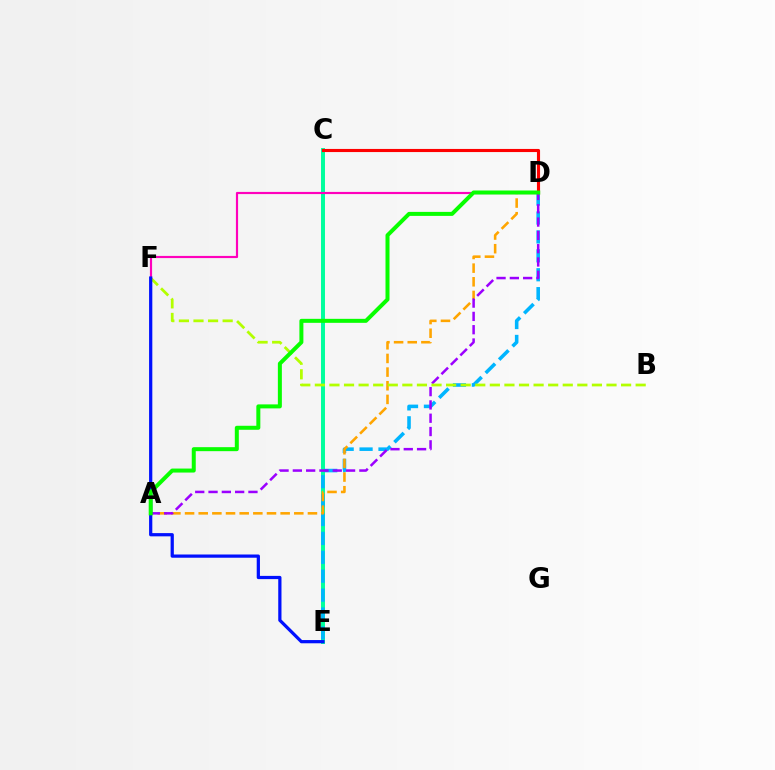{('C', 'E'): [{'color': '#00ff9d', 'line_style': 'solid', 'thickness': 2.85}], ('C', 'D'): [{'color': '#ff0000', 'line_style': 'solid', 'thickness': 2.25}], ('D', 'E'): [{'color': '#00b5ff', 'line_style': 'dashed', 'thickness': 2.57}], ('A', 'D'): [{'color': '#ffa500', 'line_style': 'dashed', 'thickness': 1.85}, {'color': '#9b00ff', 'line_style': 'dashed', 'thickness': 1.81}, {'color': '#08ff00', 'line_style': 'solid', 'thickness': 2.88}], ('B', 'F'): [{'color': '#b3ff00', 'line_style': 'dashed', 'thickness': 1.98}], ('D', 'F'): [{'color': '#ff00bd', 'line_style': 'solid', 'thickness': 1.56}], ('E', 'F'): [{'color': '#0010ff', 'line_style': 'solid', 'thickness': 2.33}]}